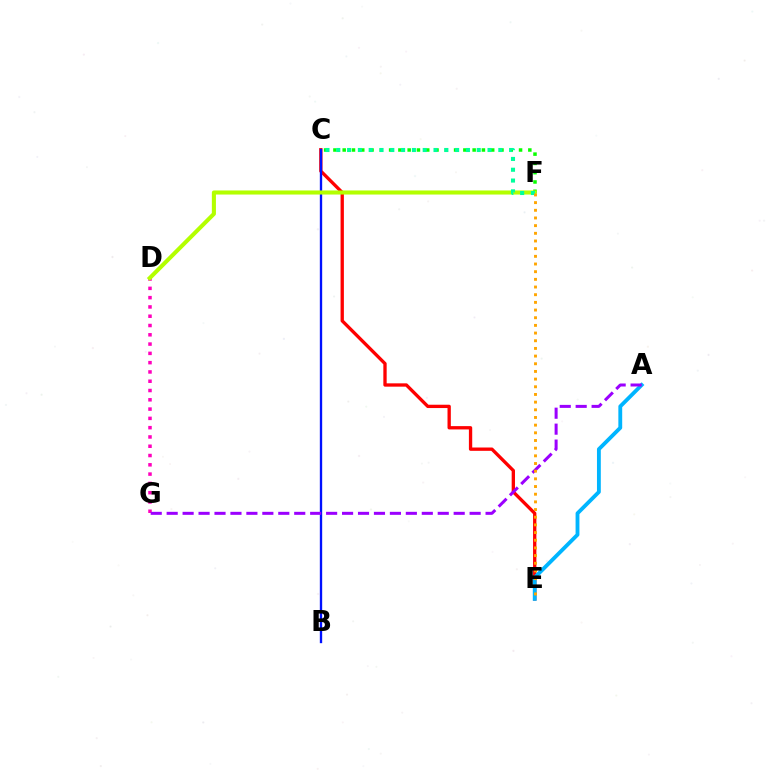{('C', 'E'): [{'color': '#ff0000', 'line_style': 'solid', 'thickness': 2.39}], ('A', 'E'): [{'color': '#00b5ff', 'line_style': 'solid', 'thickness': 2.77}], ('C', 'F'): [{'color': '#08ff00', 'line_style': 'dotted', 'thickness': 2.52}, {'color': '#00ff9d', 'line_style': 'dotted', 'thickness': 2.94}], ('B', 'C'): [{'color': '#0010ff', 'line_style': 'solid', 'thickness': 1.69}], ('D', 'G'): [{'color': '#ff00bd', 'line_style': 'dotted', 'thickness': 2.52}], ('D', 'F'): [{'color': '#b3ff00', 'line_style': 'solid', 'thickness': 2.93}], ('A', 'G'): [{'color': '#9b00ff', 'line_style': 'dashed', 'thickness': 2.17}], ('E', 'F'): [{'color': '#ffa500', 'line_style': 'dotted', 'thickness': 2.08}]}